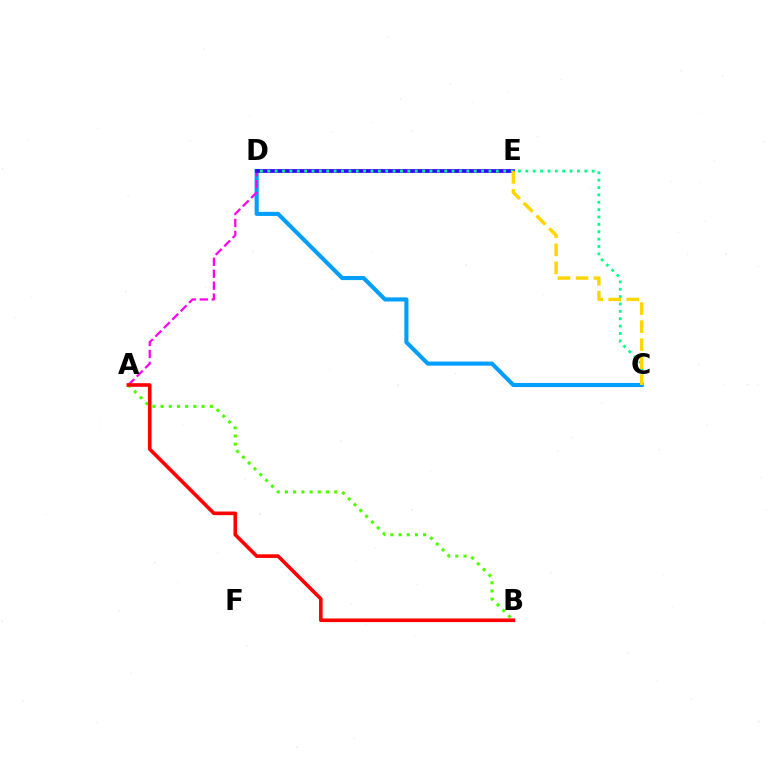{('C', 'D'): [{'color': '#009eff', 'line_style': 'solid', 'thickness': 2.95}, {'color': '#00ff86', 'line_style': 'dotted', 'thickness': 2.0}], ('A', 'E'): [{'color': '#ff00ed', 'line_style': 'dashed', 'thickness': 1.62}], ('D', 'E'): [{'color': '#3700ff', 'line_style': 'solid', 'thickness': 2.67}], ('A', 'B'): [{'color': '#4fff00', 'line_style': 'dotted', 'thickness': 2.23}, {'color': '#ff0000', 'line_style': 'solid', 'thickness': 2.6}], ('C', 'E'): [{'color': '#ffd500', 'line_style': 'dashed', 'thickness': 2.45}]}